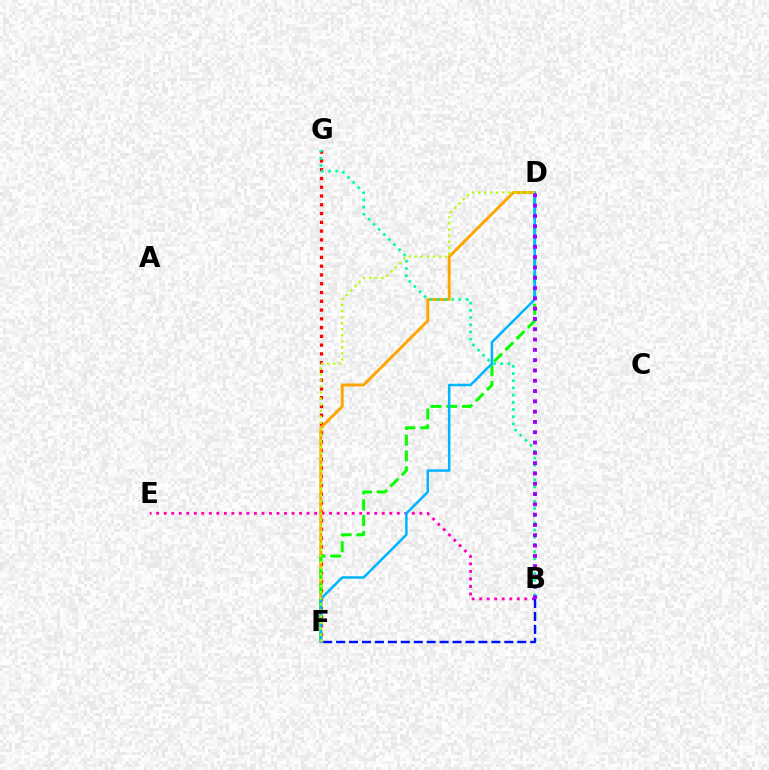{('B', 'E'): [{'color': '#ff00bd', 'line_style': 'dotted', 'thickness': 2.04}], ('F', 'G'): [{'color': '#ff0000', 'line_style': 'dotted', 'thickness': 2.38}], ('B', 'F'): [{'color': '#0010ff', 'line_style': 'dashed', 'thickness': 1.76}], ('D', 'F'): [{'color': '#ffa500', 'line_style': 'solid', 'thickness': 2.09}, {'color': '#08ff00', 'line_style': 'dashed', 'thickness': 2.15}, {'color': '#00b5ff', 'line_style': 'solid', 'thickness': 1.81}, {'color': '#b3ff00', 'line_style': 'dotted', 'thickness': 1.64}], ('B', 'G'): [{'color': '#00ff9d', 'line_style': 'dotted', 'thickness': 1.95}], ('B', 'D'): [{'color': '#9b00ff', 'line_style': 'dotted', 'thickness': 2.8}]}